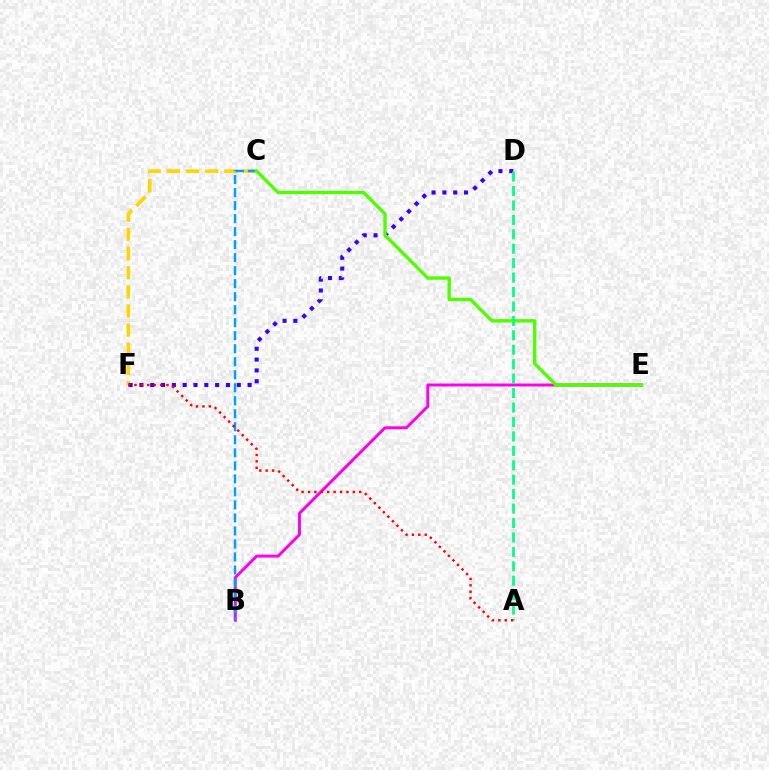{('C', 'F'): [{'color': '#ffd500', 'line_style': 'dashed', 'thickness': 2.6}], ('B', 'E'): [{'color': '#ff00ed', 'line_style': 'solid', 'thickness': 2.12}], ('D', 'F'): [{'color': '#3700ff', 'line_style': 'dotted', 'thickness': 2.94}], ('B', 'C'): [{'color': '#009eff', 'line_style': 'dashed', 'thickness': 1.77}], ('C', 'E'): [{'color': '#4fff00', 'line_style': 'solid', 'thickness': 2.43}], ('A', 'D'): [{'color': '#00ff86', 'line_style': 'dashed', 'thickness': 1.96}], ('A', 'F'): [{'color': '#ff0000', 'line_style': 'dotted', 'thickness': 1.74}]}